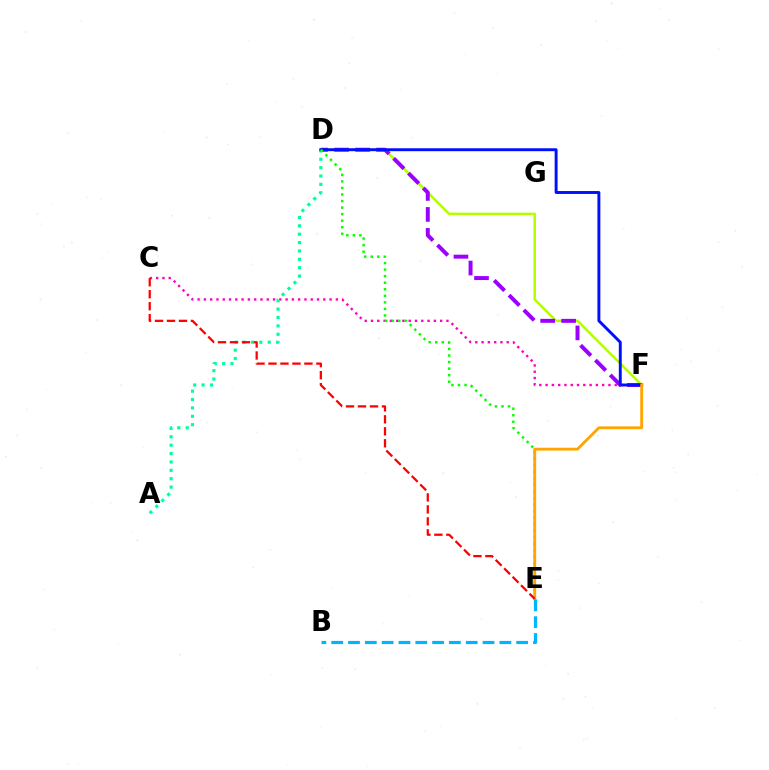{('C', 'F'): [{'color': '#ff00bd', 'line_style': 'dotted', 'thickness': 1.71}], ('D', 'F'): [{'color': '#b3ff00', 'line_style': 'solid', 'thickness': 1.81}, {'color': '#9b00ff', 'line_style': 'dashed', 'thickness': 2.85}, {'color': '#0010ff', 'line_style': 'solid', 'thickness': 2.11}], ('A', 'D'): [{'color': '#00ff9d', 'line_style': 'dotted', 'thickness': 2.28}], ('D', 'E'): [{'color': '#08ff00', 'line_style': 'dotted', 'thickness': 1.78}], ('E', 'F'): [{'color': '#ffa500', 'line_style': 'solid', 'thickness': 2.05}], ('C', 'E'): [{'color': '#ff0000', 'line_style': 'dashed', 'thickness': 1.63}], ('B', 'E'): [{'color': '#00b5ff', 'line_style': 'dashed', 'thickness': 2.28}]}